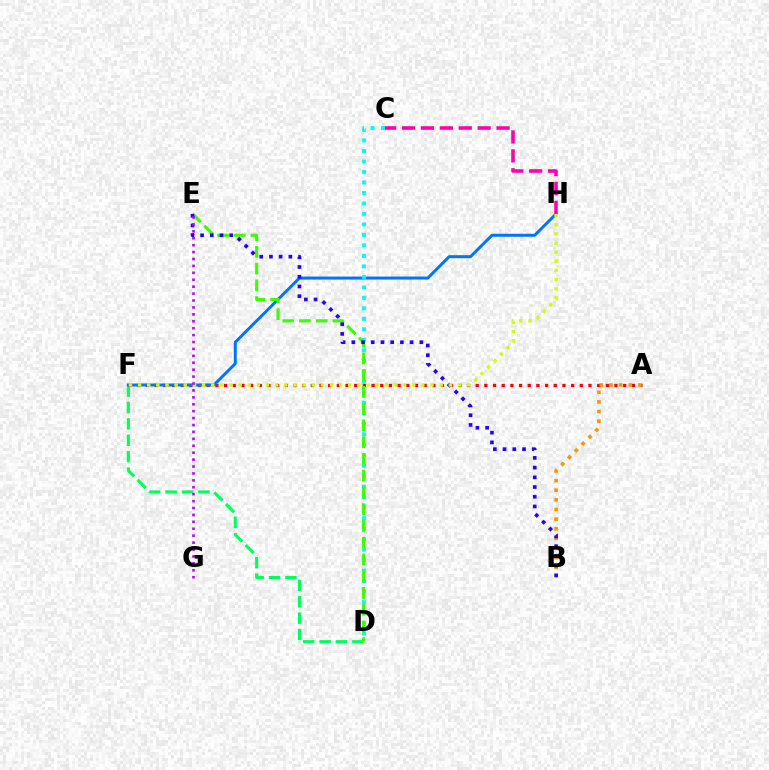{('D', 'F'): [{'color': '#00ff5c', 'line_style': 'dashed', 'thickness': 2.23}], ('A', 'F'): [{'color': '#ff0000', 'line_style': 'dotted', 'thickness': 2.36}], ('A', 'B'): [{'color': '#ff9400', 'line_style': 'dotted', 'thickness': 2.62}], ('F', 'H'): [{'color': '#0074ff', 'line_style': 'solid', 'thickness': 2.15}, {'color': '#d1ff00', 'line_style': 'dotted', 'thickness': 2.48}], ('C', 'D'): [{'color': '#00fff6', 'line_style': 'dotted', 'thickness': 2.85}], ('D', 'E'): [{'color': '#3dff00', 'line_style': 'dashed', 'thickness': 2.28}], ('B', 'E'): [{'color': '#2500ff', 'line_style': 'dotted', 'thickness': 2.64}], ('C', 'H'): [{'color': '#ff00ac', 'line_style': 'dashed', 'thickness': 2.57}], ('E', 'G'): [{'color': '#b900ff', 'line_style': 'dotted', 'thickness': 1.88}]}